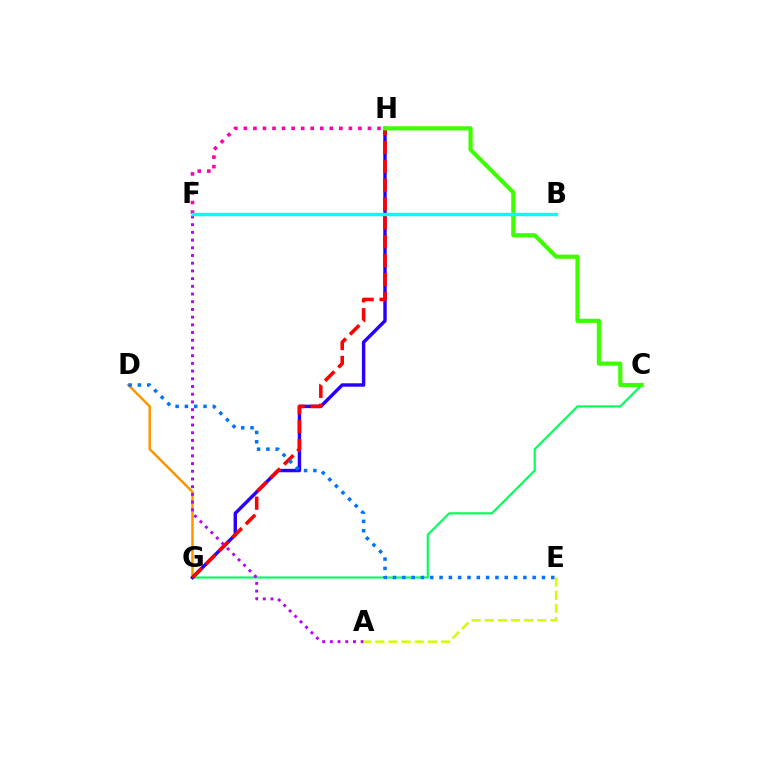{('D', 'G'): [{'color': '#ff9400', 'line_style': 'solid', 'thickness': 1.77}], ('C', 'G'): [{'color': '#00ff5c', 'line_style': 'solid', 'thickness': 1.54}], ('G', 'H'): [{'color': '#2500ff', 'line_style': 'solid', 'thickness': 2.47}, {'color': '#ff0000', 'line_style': 'dashed', 'thickness': 2.56}], ('F', 'H'): [{'color': '#ff00ac', 'line_style': 'dotted', 'thickness': 2.59}], ('D', 'E'): [{'color': '#0074ff', 'line_style': 'dotted', 'thickness': 2.53}], ('A', 'F'): [{'color': '#b900ff', 'line_style': 'dotted', 'thickness': 2.09}], ('A', 'E'): [{'color': '#d1ff00', 'line_style': 'dashed', 'thickness': 1.79}], ('C', 'H'): [{'color': '#3dff00', 'line_style': 'solid', 'thickness': 3.0}], ('B', 'F'): [{'color': '#00fff6', 'line_style': 'solid', 'thickness': 2.47}]}